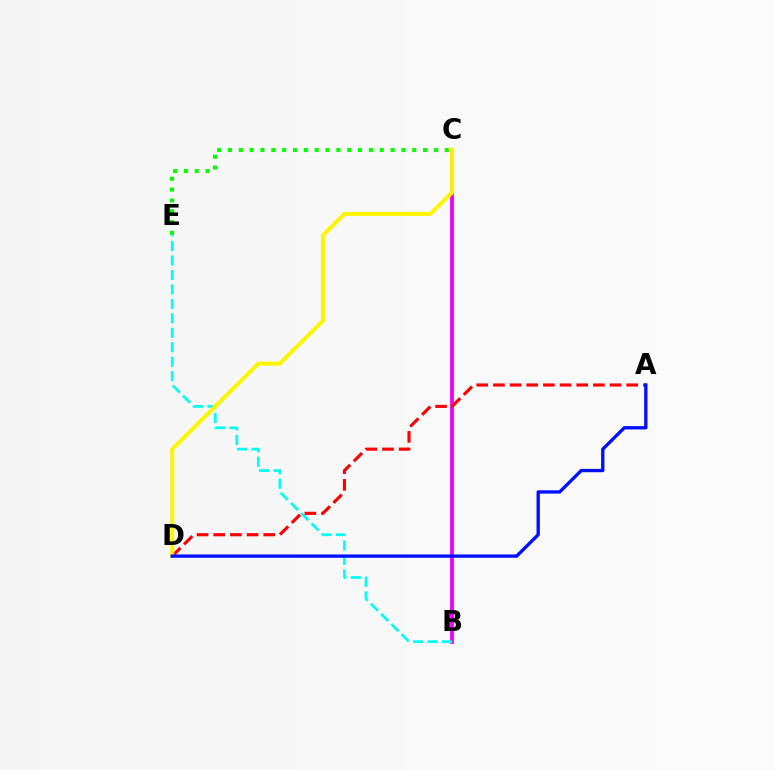{('B', 'C'): [{'color': '#ee00ff', 'line_style': 'solid', 'thickness': 2.72}], ('B', 'E'): [{'color': '#00fff6', 'line_style': 'dashed', 'thickness': 1.97}], ('A', 'D'): [{'color': '#ff0000', 'line_style': 'dashed', 'thickness': 2.26}, {'color': '#0010ff', 'line_style': 'solid', 'thickness': 2.4}], ('C', 'D'): [{'color': '#fcf500', 'line_style': 'solid', 'thickness': 2.87}], ('C', 'E'): [{'color': '#08ff00', 'line_style': 'dotted', 'thickness': 2.95}]}